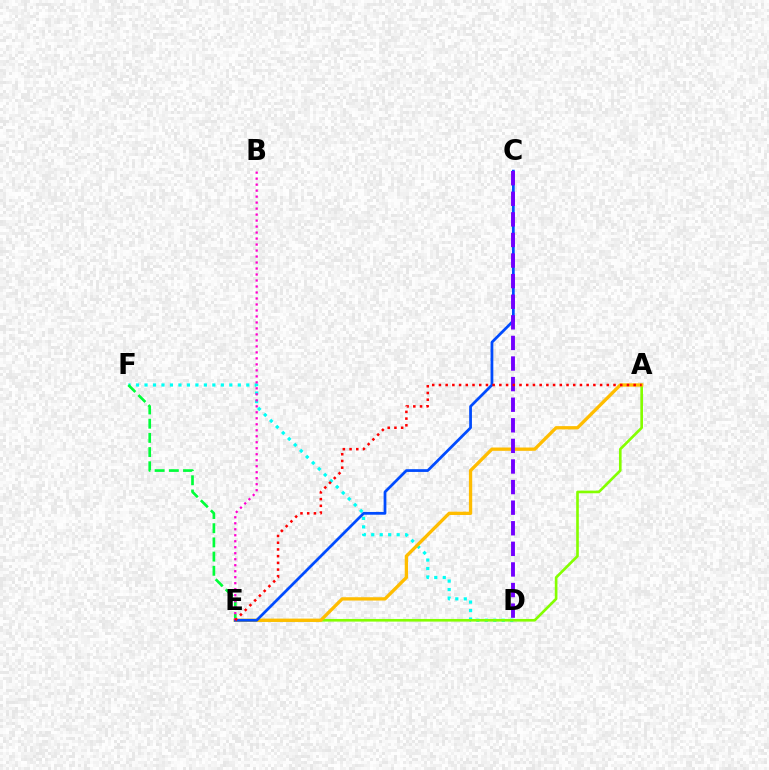{('D', 'F'): [{'color': '#00fff6', 'line_style': 'dotted', 'thickness': 2.3}], ('A', 'E'): [{'color': '#84ff00', 'line_style': 'solid', 'thickness': 1.9}, {'color': '#ffbd00', 'line_style': 'solid', 'thickness': 2.38}, {'color': '#ff0000', 'line_style': 'dotted', 'thickness': 1.82}], ('E', 'F'): [{'color': '#00ff39', 'line_style': 'dashed', 'thickness': 1.93}], ('C', 'E'): [{'color': '#004bff', 'line_style': 'solid', 'thickness': 1.98}], ('C', 'D'): [{'color': '#7200ff', 'line_style': 'dashed', 'thickness': 2.8}], ('B', 'E'): [{'color': '#ff00cf', 'line_style': 'dotted', 'thickness': 1.63}]}